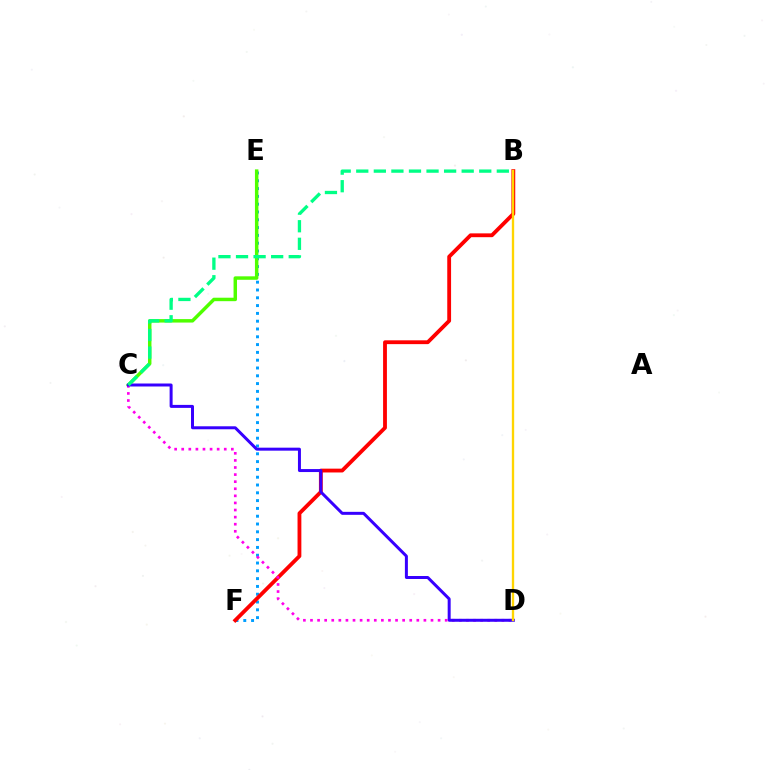{('E', 'F'): [{'color': '#009eff', 'line_style': 'dotted', 'thickness': 2.12}], ('C', 'E'): [{'color': '#4fff00', 'line_style': 'solid', 'thickness': 2.49}], ('B', 'F'): [{'color': '#ff0000', 'line_style': 'solid', 'thickness': 2.75}], ('C', 'D'): [{'color': '#ff00ed', 'line_style': 'dotted', 'thickness': 1.93}, {'color': '#3700ff', 'line_style': 'solid', 'thickness': 2.15}], ('B', 'C'): [{'color': '#00ff86', 'line_style': 'dashed', 'thickness': 2.39}], ('B', 'D'): [{'color': '#ffd500', 'line_style': 'solid', 'thickness': 1.68}]}